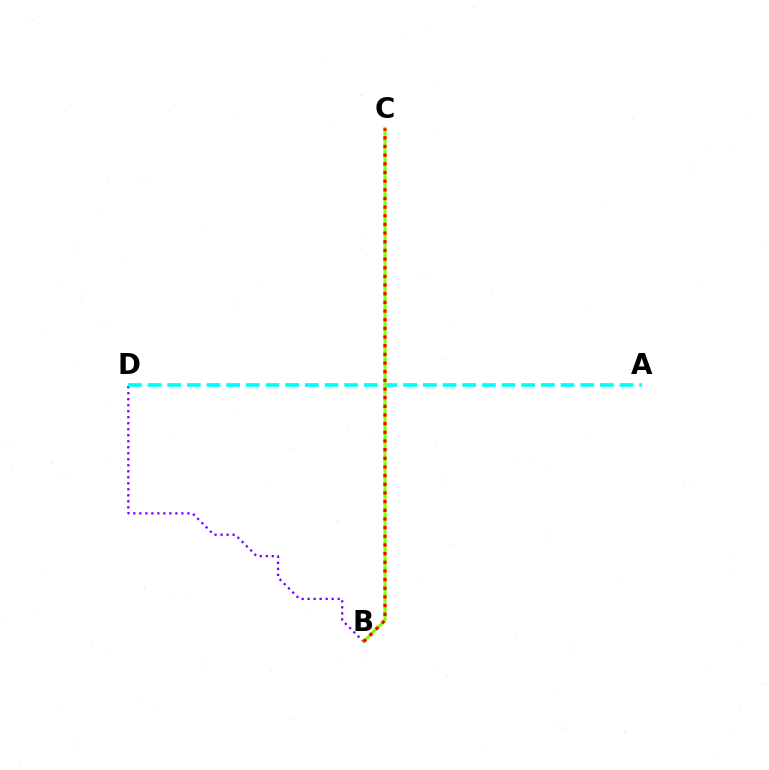{('B', 'D'): [{'color': '#7200ff', 'line_style': 'dotted', 'thickness': 1.63}], ('A', 'D'): [{'color': '#00fff6', 'line_style': 'dashed', 'thickness': 2.67}], ('B', 'C'): [{'color': '#84ff00', 'line_style': 'solid', 'thickness': 2.21}, {'color': '#ff0000', 'line_style': 'dotted', 'thickness': 2.35}]}